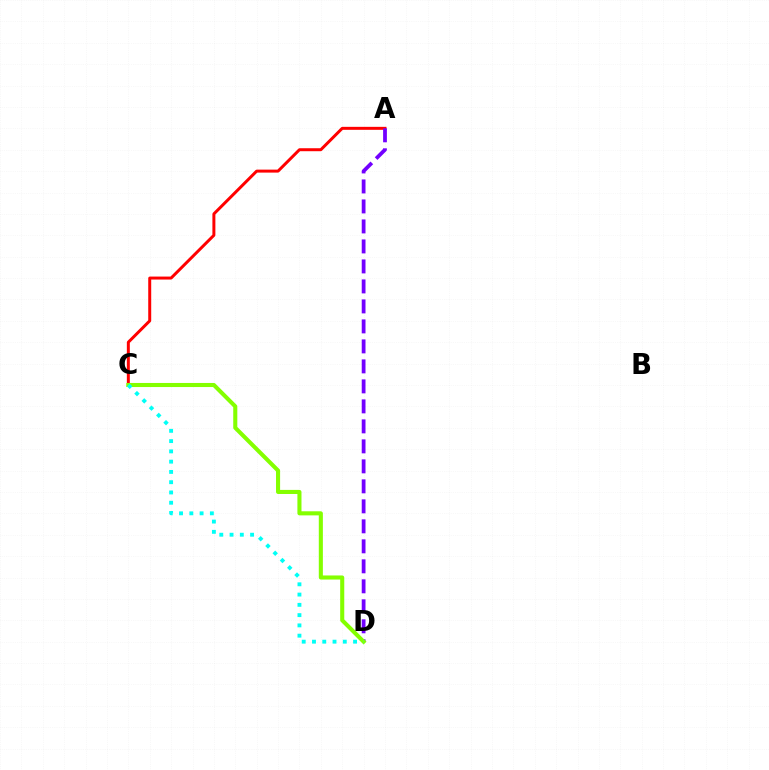{('A', 'C'): [{'color': '#ff0000', 'line_style': 'solid', 'thickness': 2.15}], ('A', 'D'): [{'color': '#7200ff', 'line_style': 'dashed', 'thickness': 2.72}], ('C', 'D'): [{'color': '#84ff00', 'line_style': 'solid', 'thickness': 2.94}, {'color': '#00fff6', 'line_style': 'dotted', 'thickness': 2.79}]}